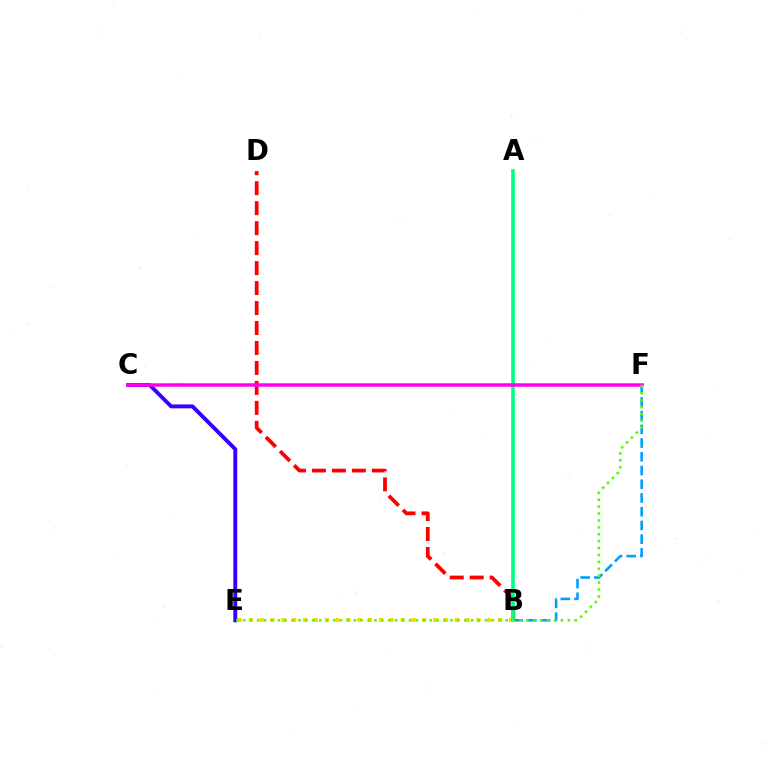{('C', 'E'): [{'color': '#3700ff', 'line_style': 'solid', 'thickness': 2.81}], ('B', 'E'): [{'color': '#ffd500', 'line_style': 'dotted', 'thickness': 2.94}], ('B', 'F'): [{'color': '#009eff', 'line_style': 'dashed', 'thickness': 1.86}], ('B', 'D'): [{'color': '#ff0000', 'line_style': 'dashed', 'thickness': 2.71}], ('A', 'B'): [{'color': '#00ff86', 'line_style': 'solid', 'thickness': 2.61}], ('C', 'F'): [{'color': '#ff00ed', 'line_style': 'solid', 'thickness': 2.52}], ('E', 'F'): [{'color': '#4fff00', 'line_style': 'dotted', 'thickness': 1.88}]}